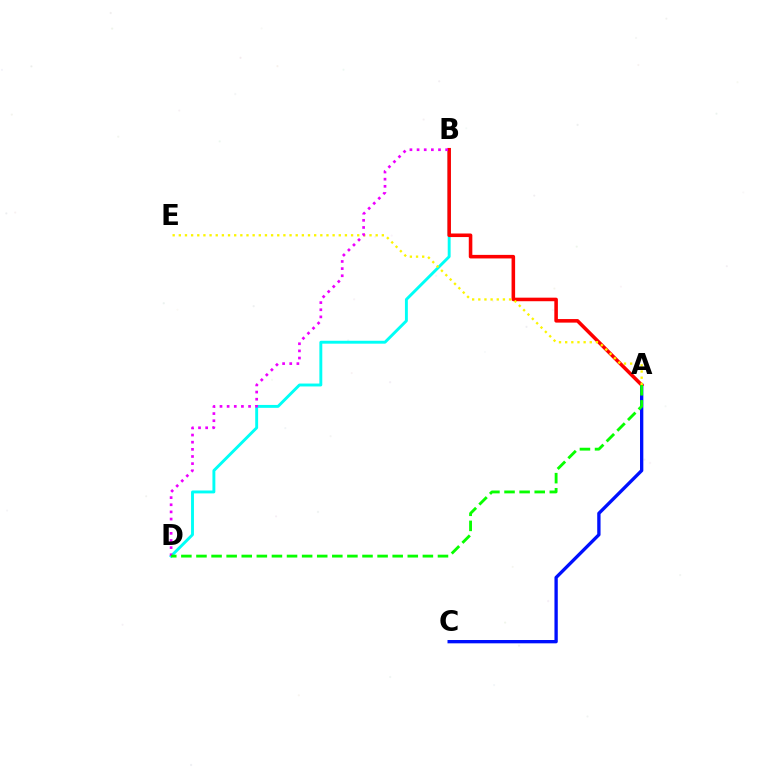{('A', 'C'): [{'color': '#0010ff', 'line_style': 'solid', 'thickness': 2.39}], ('B', 'D'): [{'color': '#00fff6', 'line_style': 'solid', 'thickness': 2.09}, {'color': '#ee00ff', 'line_style': 'dotted', 'thickness': 1.94}], ('A', 'B'): [{'color': '#ff0000', 'line_style': 'solid', 'thickness': 2.56}], ('A', 'E'): [{'color': '#fcf500', 'line_style': 'dotted', 'thickness': 1.67}], ('A', 'D'): [{'color': '#08ff00', 'line_style': 'dashed', 'thickness': 2.05}]}